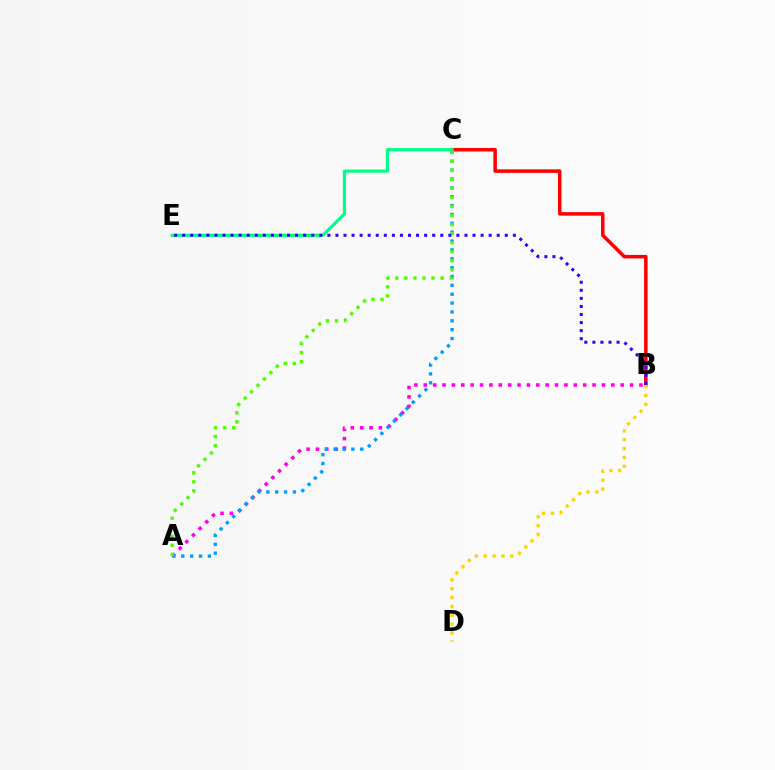{('B', 'C'): [{'color': '#ff0000', 'line_style': 'solid', 'thickness': 2.54}], ('C', 'E'): [{'color': '#00ff86', 'line_style': 'solid', 'thickness': 2.3}], ('A', 'B'): [{'color': '#ff00ed', 'line_style': 'dotted', 'thickness': 2.55}], ('A', 'C'): [{'color': '#009eff', 'line_style': 'dotted', 'thickness': 2.41}, {'color': '#4fff00', 'line_style': 'dotted', 'thickness': 2.46}], ('B', 'D'): [{'color': '#ffd500', 'line_style': 'dotted', 'thickness': 2.41}], ('B', 'E'): [{'color': '#3700ff', 'line_style': 'dotted', 'thickness': 2.19}]}